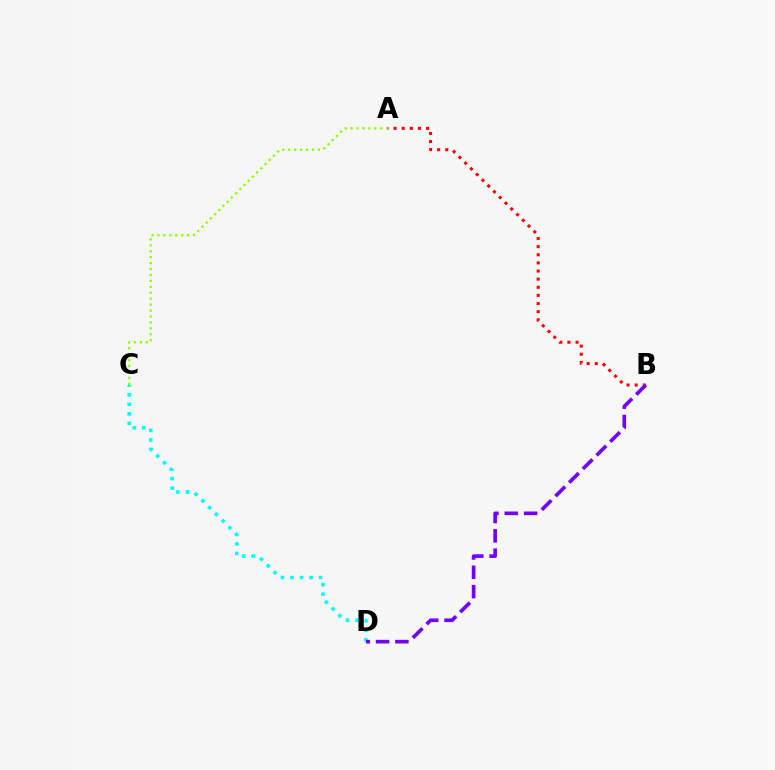{('C', 'D'): [{'color': '#00fff6', 'line_style': 'dotted', 'thickness': 2.59}], ('A', 'B'): [{'color': '#ff0000', 'line_style': 'dotted', 'thickness': 2.21}], ('A', 'C'): [{'color': '#84ff00', 'line_style': 'dotted', 'thickness': 1.61}], ('B', 'D'): [{'color': '#7200ff', 'line_style': 'dashed', 'thickness': 2.63}]}